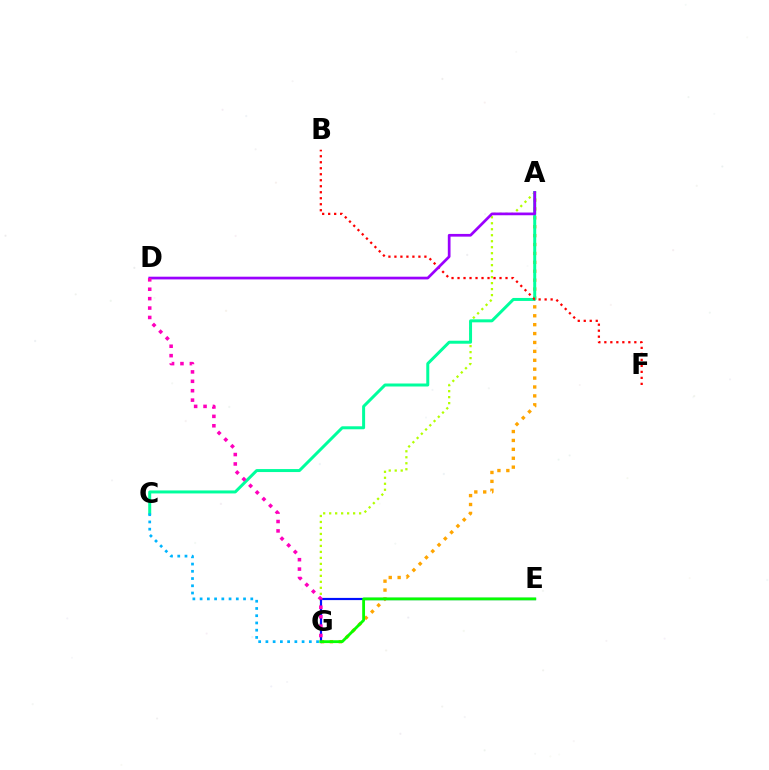{('A', 'G'): [{'color': '#ffa500', 'line_style': 'dotted', 'thickness': 2.42}, {'color': '#b3ff00', 'line_style': 'dotted', 'thickness': 1.63}], ('E', 'G'): [{'color': '#0010ff', 'line_style': 'solid', 'thickness': 1.58}, {'color': '#08ff00', 'line_style': 'solid', 'thickness': 2.04}], ('A', 'C'): [{'color': '#00ff9d', 'line_style': 'solid', 'thickness': 2.15}], ('B', 'F'): [{'color': '#ff0000', 'line_style': 'dotted', 'thickness': 1.63}], ('C', 'G'): [{'color': '#00b5ff', 'line_style': 'dotted', 'thickness': 1.97}], ('A', 'D'): [{'color': '#9b00ff', 'line_style': 'solid', 'thickness': 1.95}], ('D', 'G'): [{'color': '#ff00bd', 'line_style': 'dotted', 'thickness': 2.56}]}